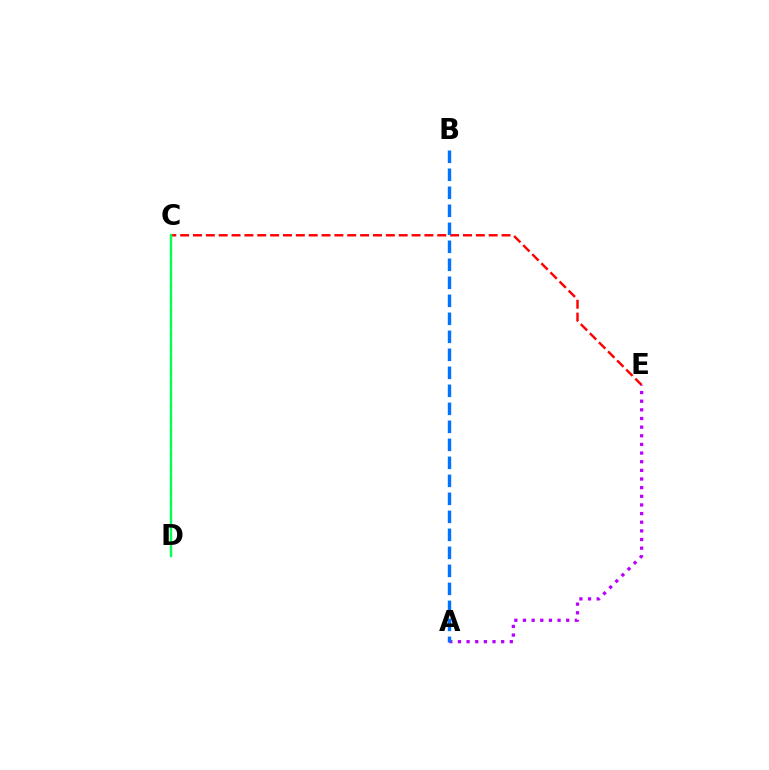{('C', 'E'): [{'color': '#ff0000', 'line_style': 'dashed', 'thickness': 1.75}], ('C', 'D'): [{'color': '#d1ff00', 'line_style': 'dashed', 'thickness': 1.63}, {'color': '#00ff5c', 'line_style': 'solid', 'thickness': 1.67}], ('A', 'E'): [{'color': '#b900ff', 'line_style': 'dotted', 'thickness': 2.35}], ('A', 'B'): [{'color': '#0074ff', 'line_style': 'dashed', 'thickness': 2.45}]}